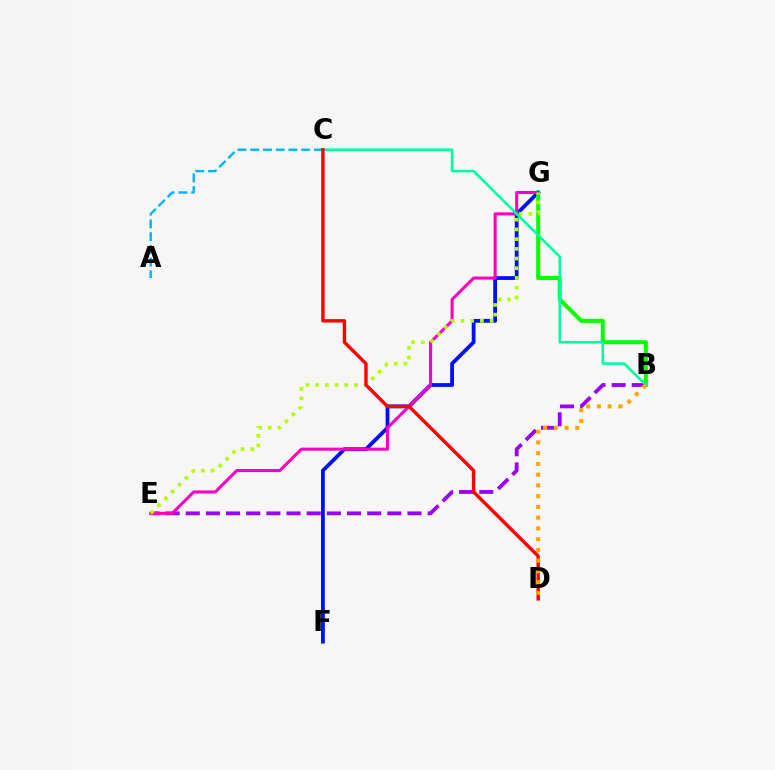{('B', 'E'): [{'color': '#9b00ff', 'line_style': 'dashed', 'thickness': 2.74}], ('F', 'G'): [{'color': '#0010ff', 'line_style': 'solid', 'thickness': 2.73}], ('B', 'G'): [{'color': '#08ff00', 'line_style': 'solid', 'thickness': 2.91}], ('E', 'G'): [{'color': '#ff00bd', 'line_style': 'solid', 'thickness': 2.2}, {'color': '#b3ff00', 'line_style': 'dotted', 'thickness': 2.64}], ('A', 'C'): [{'color': '#00b5ff', 'line_style': 'dashed', 'thickness': 1.73}], ('B', 'C'): [{'color': '#00ff9d', 'line_style': 'solid', 'thickness': 1.86}], ('C', 'D'): [{'color': '#ff0000', 'line_style': 'solid', 'thickness': 2.44}], ('B', 'D'): [{'color': '#ffa500', 'line_style': 'dotted', 'thickness': 2.92}]}